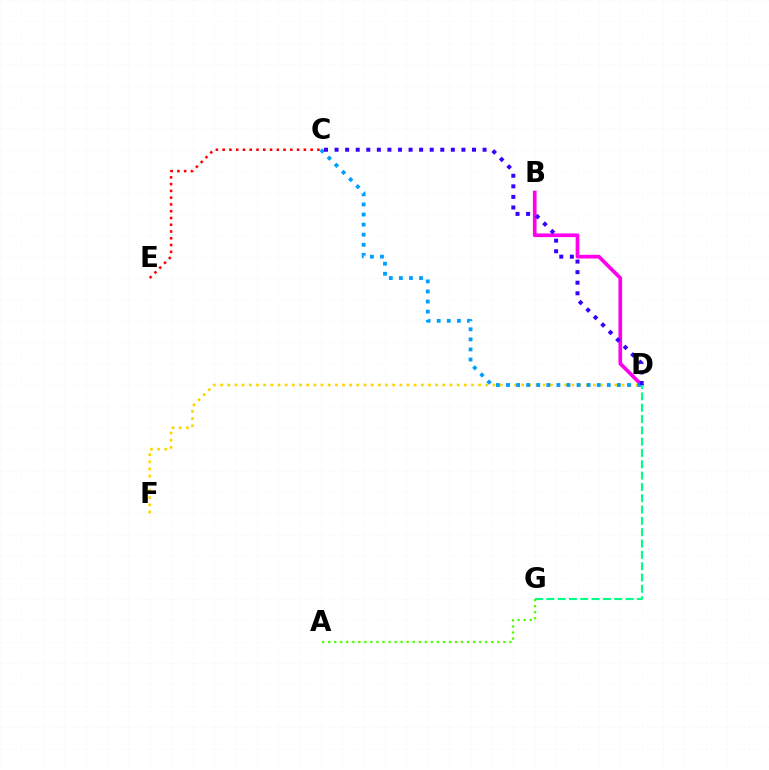{('B', 'D'): [{'color': '#ff00ed', 'line_style': 'solid', 'thickness': 2.66}], ('A', 'G'): [{'color': '#4fff00', 'line_style': 'dotted', 'thickness': 1.64}], ('D', 'G'): [{'color': '#00ff86', 'line_style': 'dashed', 'thickness': 1.54}], ('D', 'F'): [{'color': '#ffd500', 'line_style': 'dotted', 'thickness': 1.95}], ('C', 'D'): [{'color': '#009eff', 'line_style': 'dotted', 'thickness': 2.74}, {'color': '#3700ff', 'line_style': 'dotted', 'thickness': 2.87}], ('C', 'E'): [{'color': '#ff0000', 'line_style': 'dotted', 'thickness': 1.84}]}